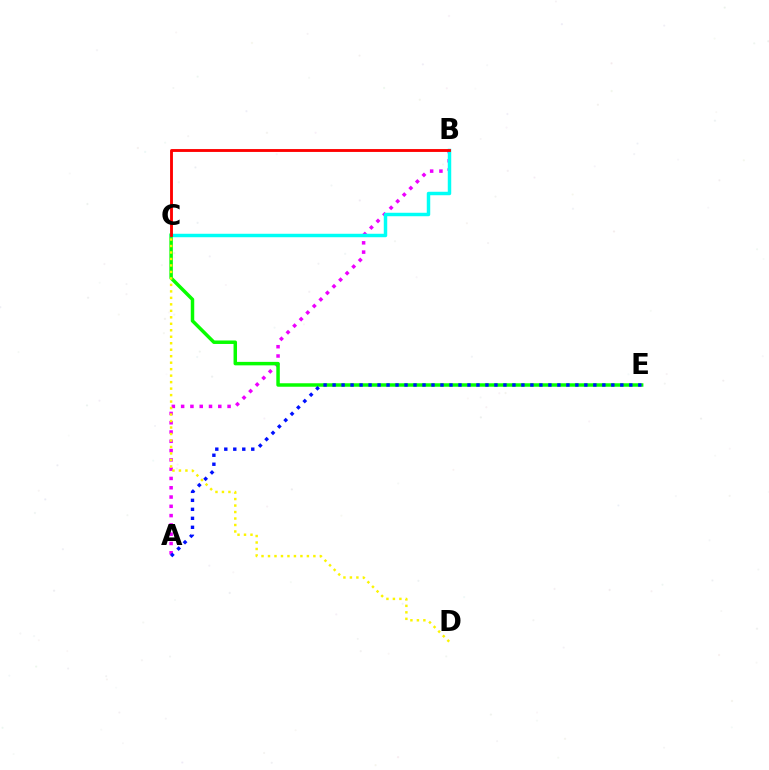{('A', 'B'): [{'color': '#ee00ff', 'line_style': 'dotted', 'thickness': 2.52}], ('C', 'E'): [{'color': '#08ff00', 'line_style': 'solid', 'thickness': 2.51}], ('B', 'C'): [{'color': '#00fff6', 'line_style': 'solid', 'thickness': 2.49}, {'color': '#ff0000', 'line_style': 'solid', 'thickness': 2.06}], ('A', 'E'): [{'color': '#0010ff', 'line_style': 'dotted', 'thickness': 2.44}], ('C', 'D'): [{'color': '#fcf500', 'line_style': 'dotted', 'thickness': 1.76}]}